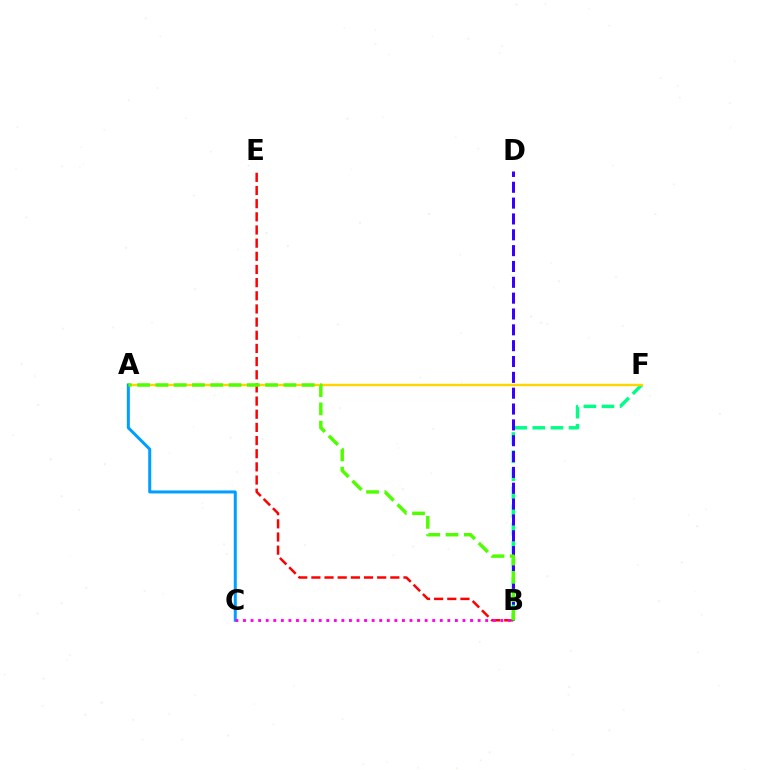{('B', 'E'): [{'color': '#ff0000', 'line_style': 'dashed', 'thickness': 1.79}], ('B', 'F'): [{'color': '#00ff86', 'line_style': 'dashed', 'thickness': 2.46}], ('B', 'D'): [{'color': '#3700ff', 'line_style': 'dashed', 'thickness': 2.15}], ('A', 'F'): [{'color': '#ffd500', 'line_style': 'solid', 'thickness': 1.73}], ('A', 'C'): [{'color': '#009eff', 'line_style': 'solid', 'thickness': 2.16}], ('A', 'B'): [{'color': '#4fff00', 'line_style': 'dashed', 'thickness': 2.48}], ('B', 'C'): [{'color': '#ff00ed', 'line_style': 'dotted', 'thickness': 2.06}]}